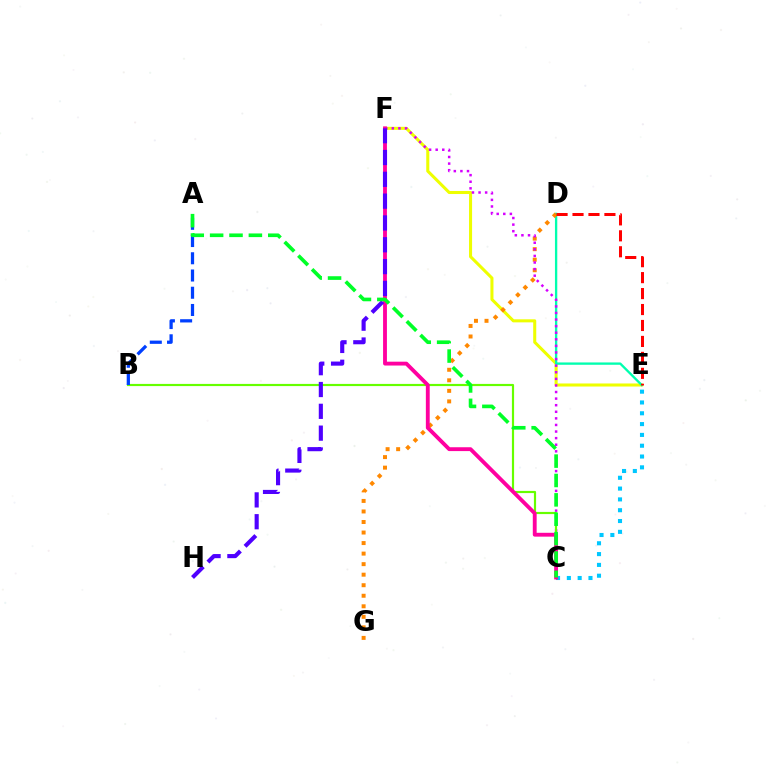{('E', 'F'): [{'color': '#eeff00', 'line_style': 'solid', 'thickness': 2.2}], ('D', 'E'): [{'color': '#00ffaf', 'line_style': 'solid', 'thickness': 1.68}, {'color': '#ff0000', 'line_style': 'dashed', 'thickness': 2.17}], ('D', 'G'): [{'color': '#ff8800', 'line_style': 'dotted', 'thickness': 2.86}], ('C', 'F'): [{'color': '#d600ff', 'line_style': 'dotted', 'thickness': 1.79}, {'color': '#ff00a0', 'line_style': 'solid', 'thickness': 2.77}], ('C', 'E'): [{'color': '#00c7ff', 'line_style': 'dotted', 'thickness': 2.94}], ('B', 'C'): [{'color': '#66ff00', 'line_style': 'solid', 'thickness': 1.57}], ('A', 'B'): [{'color': '#003fff', 'line_style': 'dashed', 'thickness': 2.34}], ('F', 'H'): [{'color': '#4f00ff', 'line_style': 'dashed', 'thickness': 2.96}], ('A', 'C'): [{'color': '#00ff27', 'line_style': 'dashed', 'thickness': 2.63}]}